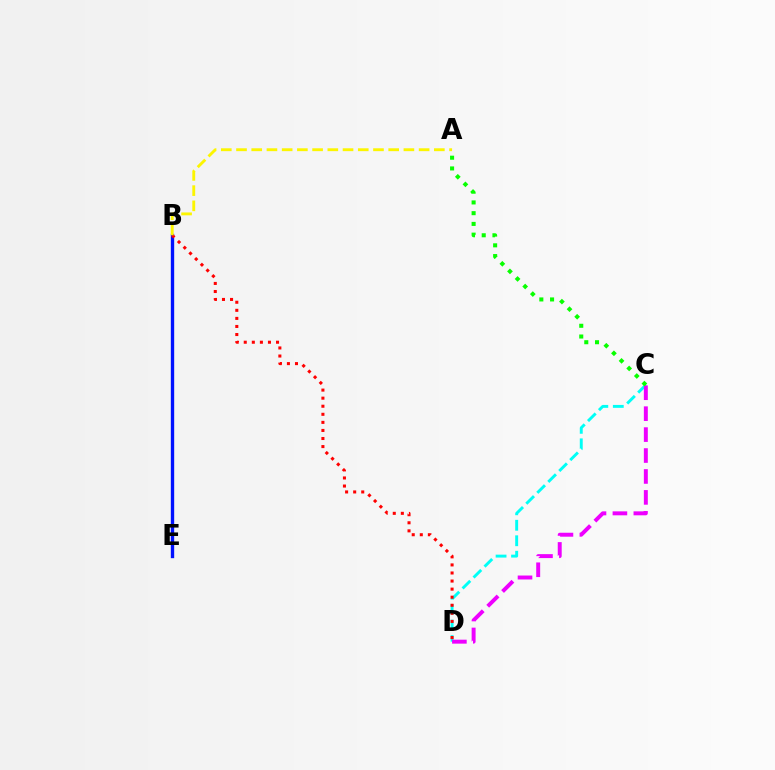{('C', 'D'): [{'color': '#00fff6', 'line_style': 'dashed', 'thickness': 2.1}, {'color': '#ee00ff', 'line_style': 'dashed', 'thickness': 2.84}], ('B', 'E'): [{'color': '#0010ff', 'line_style': 'solid', 'thickness': 2.42}], ('B', 'D'): [{'color': '#ff0000', 'line_style': 'dotted', 'thickness': 2.19}], ('A', 'C'): [{'color': '#08ff00', 'line_style': 'dotted', 'thickness': 2.92}], ('A', 'B'): [{'color': '#fcf500', 'line_style': 'dashed', 'thickness': 2.07}]}